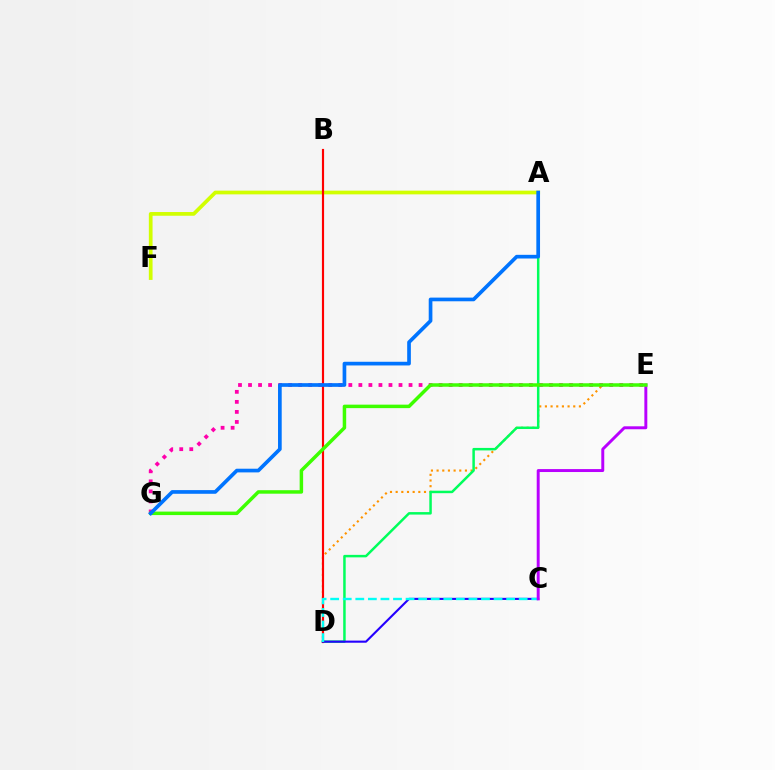{('D', 'E'): [{'color': '#ff9400', 'line_style': 'dotted', 'thickness': 1.54}], ('A', 'F'): [{'color': '#d1ff00', 'line_style': 'solid', 'thickness': 2.68}], ('A', 'D'): [{'color': '#00ff5c', 'line_style': 'solid', 'thickness': 1.79}], ('B', 'D'): [{'color': '#ff0000', 'line_style': 'solid', 'thickness': 1.56}], ('C', 'D'): [{'color': '#2500ff', 'line_style': 'solid', 'thickness': 1.52}, {'color': '#00fff6', 'line_style': 'dashed', 'thickness': 1.71}], ('C', 'E'): [{'color': '#b900ff', 'line_style': 'solid', 'thickness': 2.12}], ('E', 'G'): [{'color': '#ff00ac', 'line_style': 'dotted', 'thickness': 2.73}, {'color': '#3dff00', 'line_style': 'solid', 'thickness': 2.51}], ('A', 'G'): [{'color': '#0074ff', 'line_style': 'solid', 'thickness': 2.65}]}